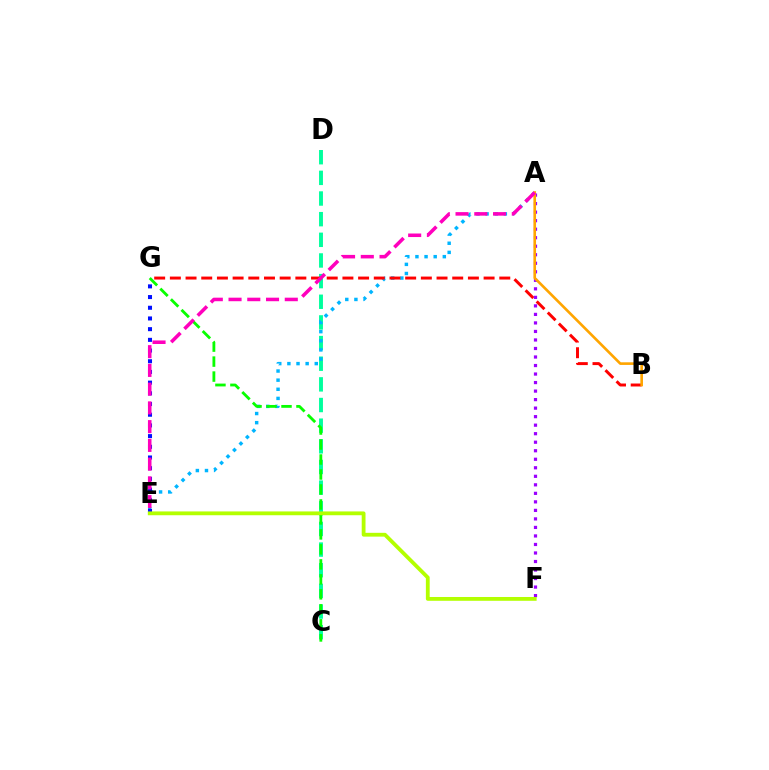{('C', 'D'): [{'color': '#00ff9d', 'line_style': 'dashed', 'thickness': 2.81}], ('A', 'E'): [{'color': '#00b5ff', 'line_style': 'dotted', 'thickness': 2.48}, {'color': '#ff00bd', 'line_style': 'dashed', 'thickness': 2.55}], ('B', 'G'): [{'color': '#ff0000', 'line_style': 'dashed', 'thickness': 2.13}], ('E', 'G'): [{'color': '#0010ff', 'line_style': 'dotted', 'thickness': 2.91}], ('A', 'F'): [{'color': '#9b00ff', 'line_style': 'dotted', 'thickness': 2.32}], ('A', 'B'): [{'color': '#ffa500', 'line_style': 'solid', 'thickness': 1.9}], ('C', 'G'): [{'color': '#08ff00', 'line_style': 'dashed', 'thickness': 2.04}], ('E', 'F'): [{'color': '#b3ff00', 'line_style': 'solid', 'thickness': 2.74}]}